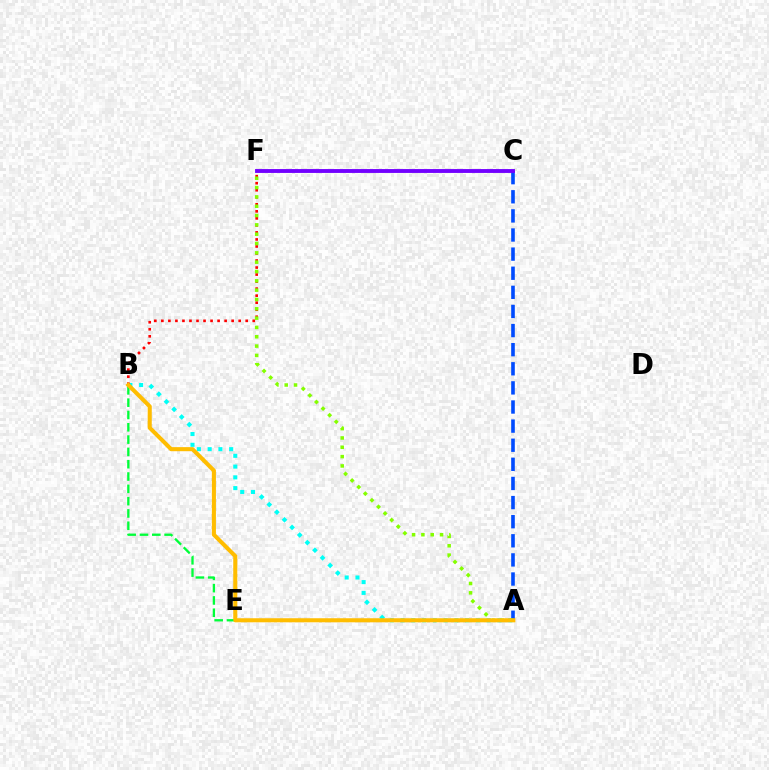{('A', 'B'): [{'color': '#00fff6', 'line_style': 'dotted', 'thickness': 2.92}, {'color': '#ffbd00', 'line_style': 'solid', 'thickness': 2.93}], ('A', 'C'): [{'color': '#004bff', 'line_style': 'dashed', 'thickness': 2.6}], ('B', 'E'): [{'color': '#00ff39', 'line_style': 'dashed', 'thickness': 1.67}], ('C', 'F'): [{'color': '#7200ff', 'line_style': 'solid', 'thickness': 2.78}], ('B', 'F'): [{'color': '#ff0000', 'line_style': 'dotted', 'thickness': 1.91}], ('A', 'E'): [{'color': '#ff00cf', 'line_style': 'dashed', 'thickness': 1.91}], ('A', 'F'): [{'color': '#84ff00', 'line_style': 'dotted', 'thickness': 2.53}]}